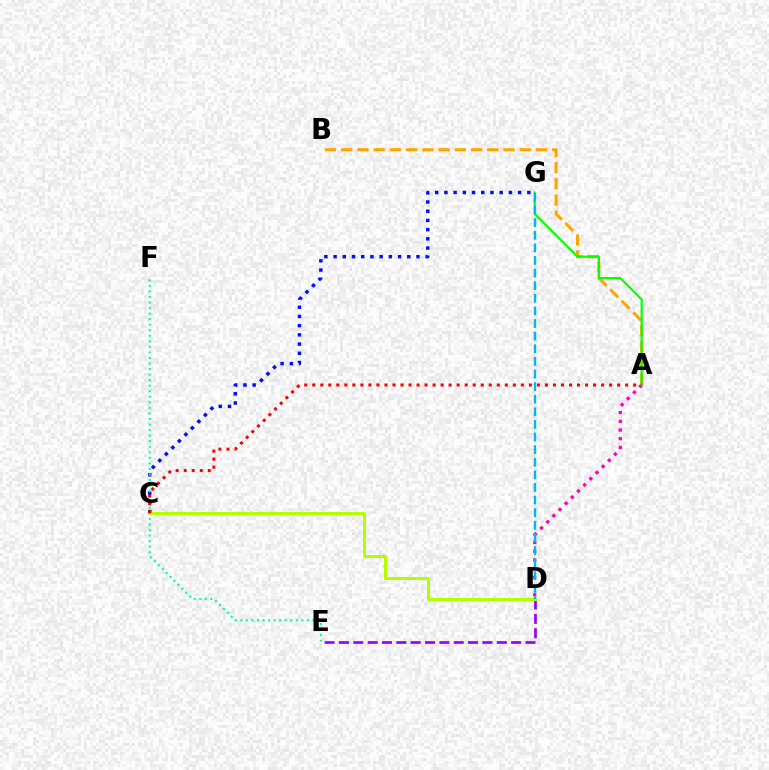{('D', 'E'): [{'color': '#9b00ff', 'line_style': 'dashed', 'thickness': 1.95}], ('C', 'G'): [{'color': '#0010ff', 'line_style': 'dotted', 'thickness': 2.5}], ('E', 'F'): [{'color': '#00ff9d', 'line_style': 'dotted', 'thickness': 1.51}], ('A', 'B'): [{'color': '#ffa500', 'line_style': 'dashed', 'thickness': 2.21}], ('A', 'D'): [{'color': '#ff00bd', 'line_style': 'dotted', 'thickness': 2.37}], ('C', 'D'): [{'color': '#b3ff00', 'line_style': 'solid', 'thickness': 2.17}], ('A', 'G'): [{'color': '#08ff00', 'line_style': 'solid', 'thickness': 1.56}], ('D', 'G'): [{'color': '#00b5ff', 'line_style': 'dashed', 'thickness': 1.71}], ('A', 'C'): [{'color': '#ff0000', 'line_style': 'dotted', 'thickness': 2.18}]}